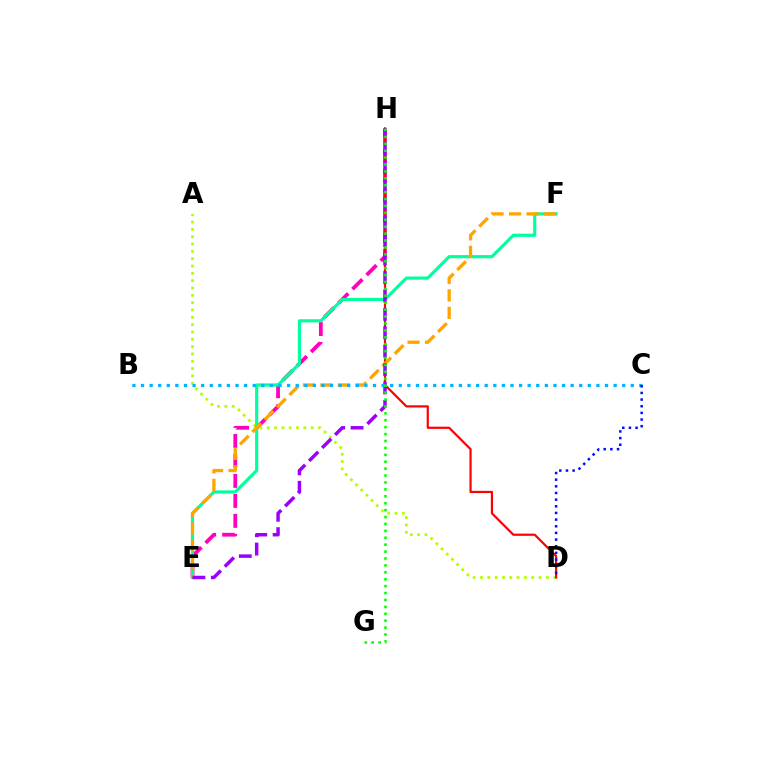{('E', 'H'): [{'color': '#ff00bd', 'line_style': 'dashed', 'thickness': 2.71}, {'color': '#9b00ff', 'line_style': 'dashed', 'thickness': 2.5}], ('A', 'D'): [{'color': '#b3ff00', 'line_style': 'dotted', 'thickness': 1.99}], ('E', 'F'): [{'color': '#00ff9d', 'line_style': 'solid', 'thickness': 2.27}, {'color': '#ffa500', 'line_style': 'dashed', 'thickness': 2.37}], ('D', 'H'): [{'color': '#ff0000', 'line_style': 'solid', 'thickness': 1.58}], ('B', 'C'): [{'color': '#00b5ff', 'line_style': 'dotted', 'thickness': 2.33}], ('C', 'D'): [{'color': '#0010ff', 'line_style': 'dotted', 'thickness': 1.81}], ('G', 'H'): [{'color': '#08ff00', 'line_style': 'dotted', 'thickness': 1.88}]}